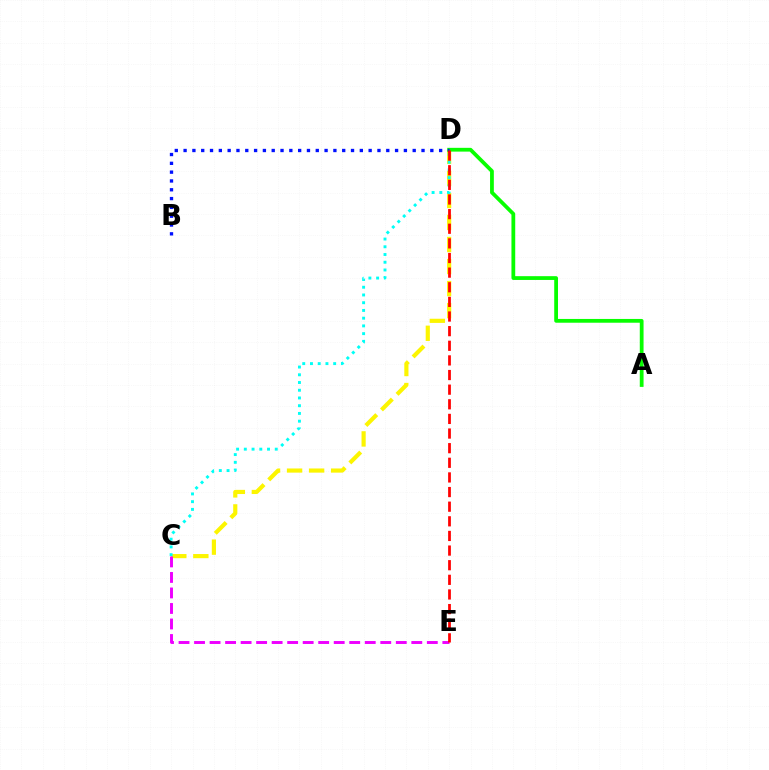{('C', 'D'): [{'color': '#fcf500', 'line_style': 'dashed', 'thickness': 2.99}, {'color': '#00fff6', 'line_style': 'dotted', 'thickness': 2.1}], ('C', 'E'): [{'color': '#ee00ff', 'line_style': 'dashed', 'thickness': 2.11}], ('A', 'D'): [{'color': '#08ff00', 'line_style': 'solid', 'thickness': 2.72}], ('B', 'D'): [{'color': '#0010ff', 'line_style': 'dotted', 'thickness': 2.39}], ('D', 'E'): [{'color': '#ff0000', 'line_style': 'dashed', 'thickness': 1.99}]}